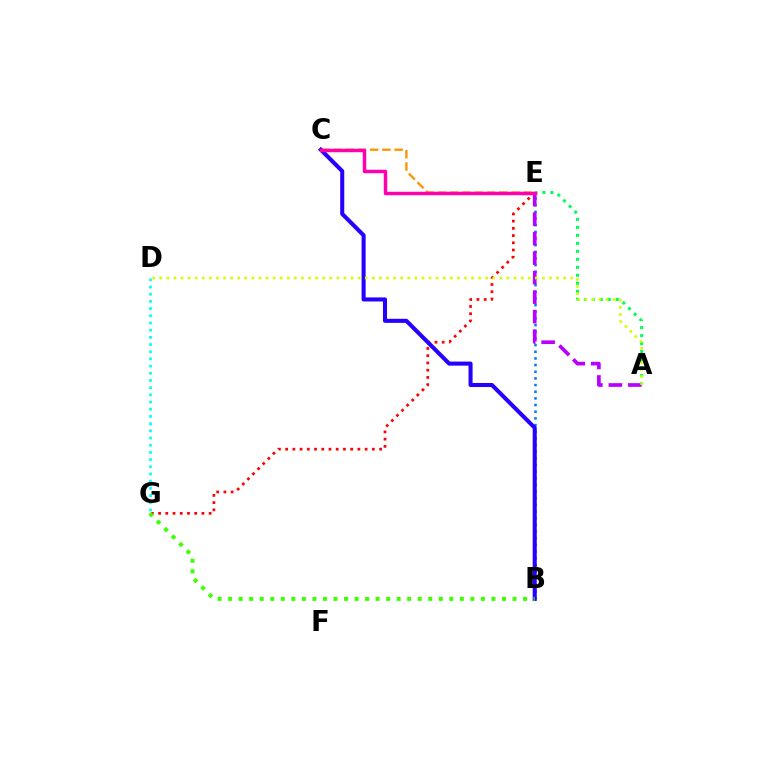{('B', 'E'): [{'color': '#0074ff', 'line_style': 'dotted', 'thickness': 1.81}], ('D', 'G'): [{'color': '#00fff6', 'line_style': 'dotted', 'thickness': 1.95}], ('E', 'G'): [{'color': '#ff0000', 'line_style': 'dotted', 'thickness': 1.96}], ('C', 'E'): [{'color': '#ff9400', 'line_style': 'dashed', 'thickness': 1.67}, {'color': '#ff00ac', 'line_style': 'solid', 'thickness': 2.5}], ('A', 'E'): [{'color': '#00ff5c', 'line_style': 'dotted', 'thickness': 2.17}, {'color': '#b900ff', 'line_style': 'dashed', 'thickness': 2.65}], ('B', 'C'): [{'color': '#2500ff', 'line_style': 'solid', 'thickness': 2.93}], ('A', 'D'): [{'color': '#d1ff00', 'line_style': 'dotted', 'thickness': 1.93}], ('B', 'G'): [{'color': '#3dff00', 'line_style': 'dotted', 'thickness': 2.86}]}